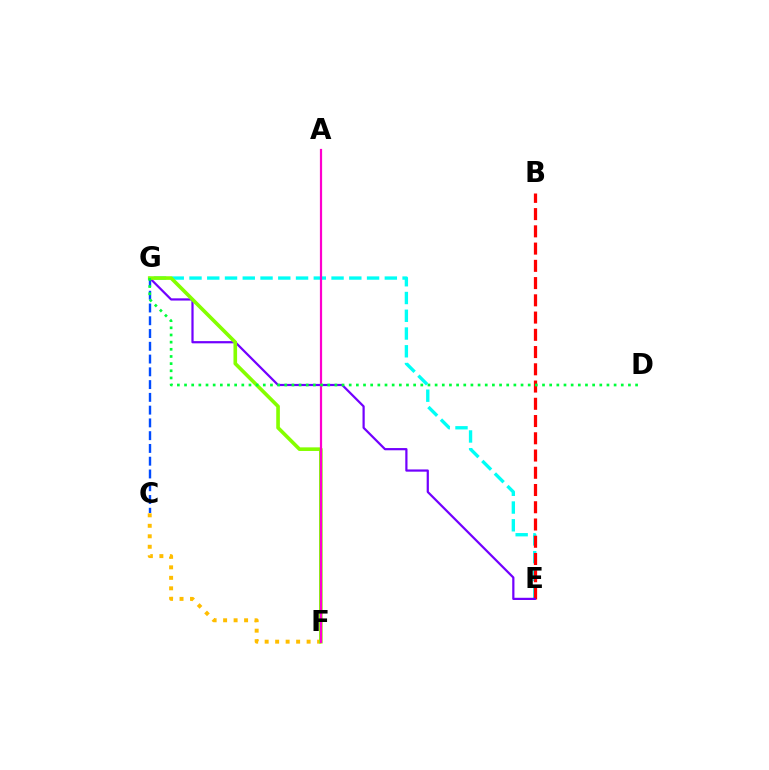{('E', 'G'): [{'color': '#00fff6', 'line_style': 'dashed', 'thickness': 2.41}, {'color': '#7200ff', 'line_style': 'solid', 'thickness': 1.6}], ('B', 'E'): [{'color': '#ff0000', 'line_style': 'dashed', 'thickness': 2.34}], ('C', 'F'): [{'color': '#ffbd00', 'line_style': 'dotted', 'thickness': 2.85}], ('C', 'G'): [{'color': '#004bff', 'line_style': 'dashed', 'thickness': 1.73}], ('F', 'G'): [{'color': '#84ff00', 'line_style': 'solid', 'thickness': 2.61}], ('A', 'F'): [{'color': '#ff00cf', 'line_style': 'solid', 'thickness': 1.59}], ('D', 'G'): [{'color': '#00ff39', 'line_style': 'dotted', 'thickness': 1.95}]}